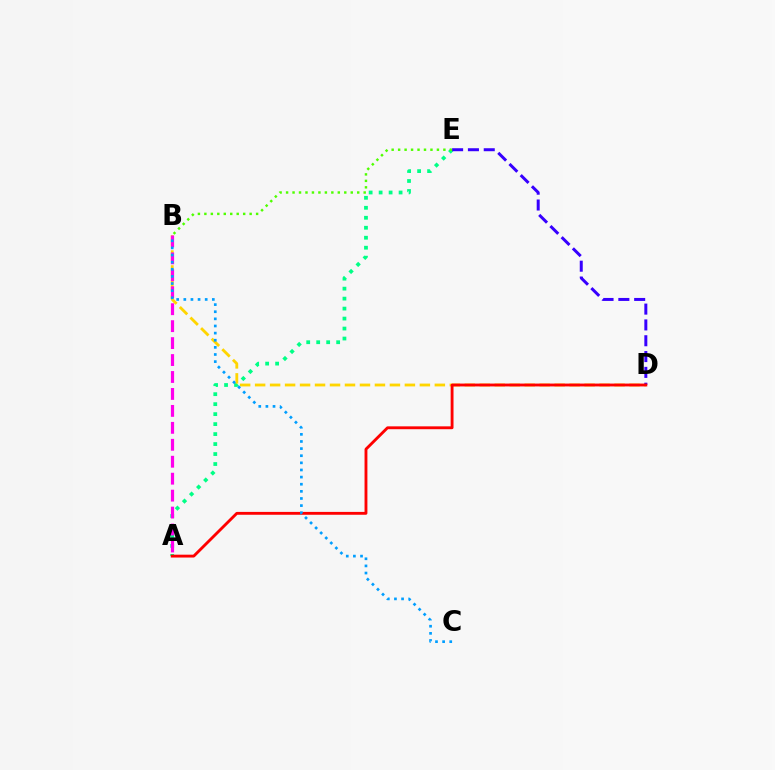{('A', 'E'): [{'color': '#00ff86', 'line_style': 'dotted', 'thickness': 2.71}], ('B', 'D'): [{'color': '#ffd500', 'line_style': 'dashed', 'thickness': 2.03}], ('A', 'B'): [{'color': '#ff00ed', 'line_style': 'dashed', 'thickness': 2.3}], ('D', 'E'): [{'color': '#3700ff', 'line_style': 'dashed', 'thickness': 2.15}], ('B', 'E'): [{'color': '#4fff00', 'line_style': 'dotted', 'thickness': 1.76}], ('A', 'D'): [{'color': '#ff0000', 'line_style': 'solid', 'thickness': 2.06}], ('B', 'C'): [{'color': '#009eff', 'line_style': 'dotted', 'thickness': 1.94}]}